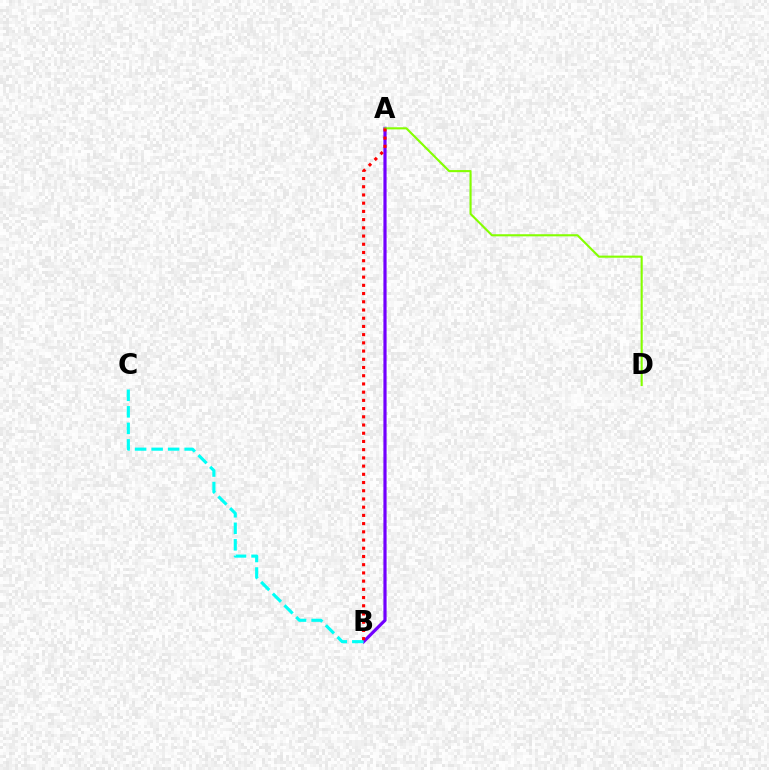{('A', 'B'): [{'color': '#7200ff', 'line_style': 'solid', 'thickness': 2.3}, {'color': '#ff0000', 'line_style': 'dotted', 'thickness': 2.23}], ('A', 'D'): [{'color': '#84ff00', 'line_style': 'solid', 'thickness': 1.52}], ('B', 'C'): [{'color': '#00fff6', 'line_style': 'dashed', 'thickness': 2.25}]}